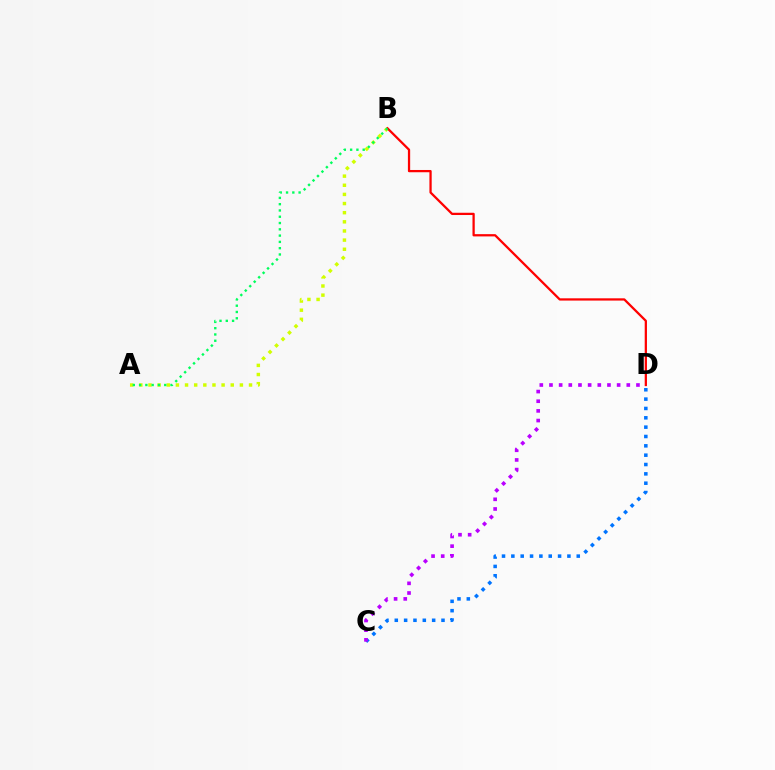{('A', 'B'): [{'color': '#d1ff00', 'line_style': 'dotted', 'thickness': 2.48}, {'color': '#00ff5c', 'line_style': 'dotted', 'thickness': 1.71}], ('B', 'D'): [{'color': '#ff0000', 'line_style': 'solid', 'thickness': 1.63}], ('C', 'D'): [{'color': '#0074ff', 'line_style': 'dotted', 'thickness': 2.54}, {'color': '#b900ff', 'line_style': 'dotted', 'thickness': 2.63}]}